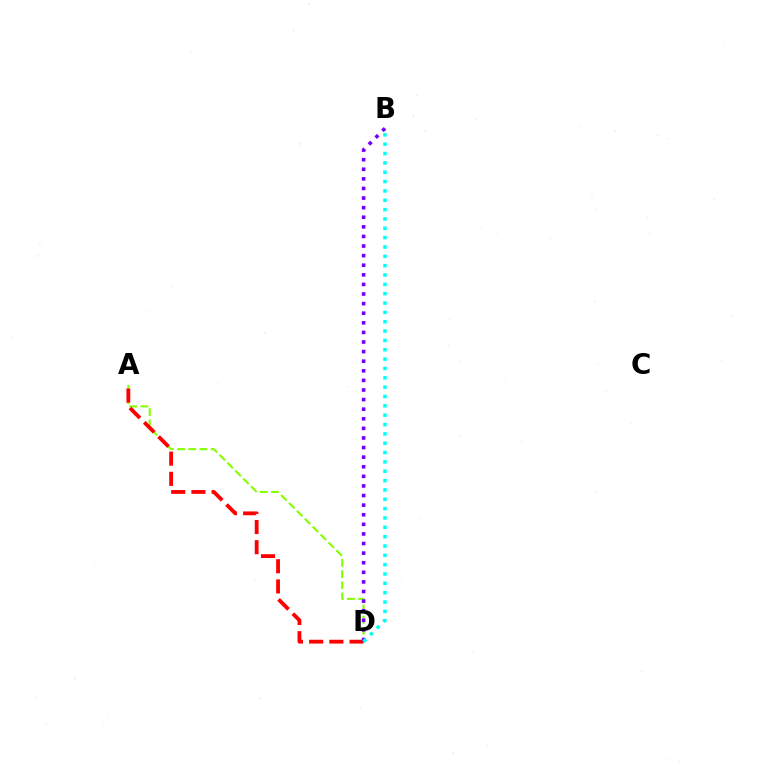{('A', 'D'): [{'color': '#84ff00', 'line_style': 'dashed', 'thickness': 1.52}, {'color': '#ff0000', 'line_style': 'dashed', 'thickness': 2.74}], ('B', 'D'): [{'color': '#7200ff', 'line_style': 'dotted', 'thickness': 2.61}, {'color': '#00fff6', 'line_style': 'dotted', 'thickness': 2.54}]}